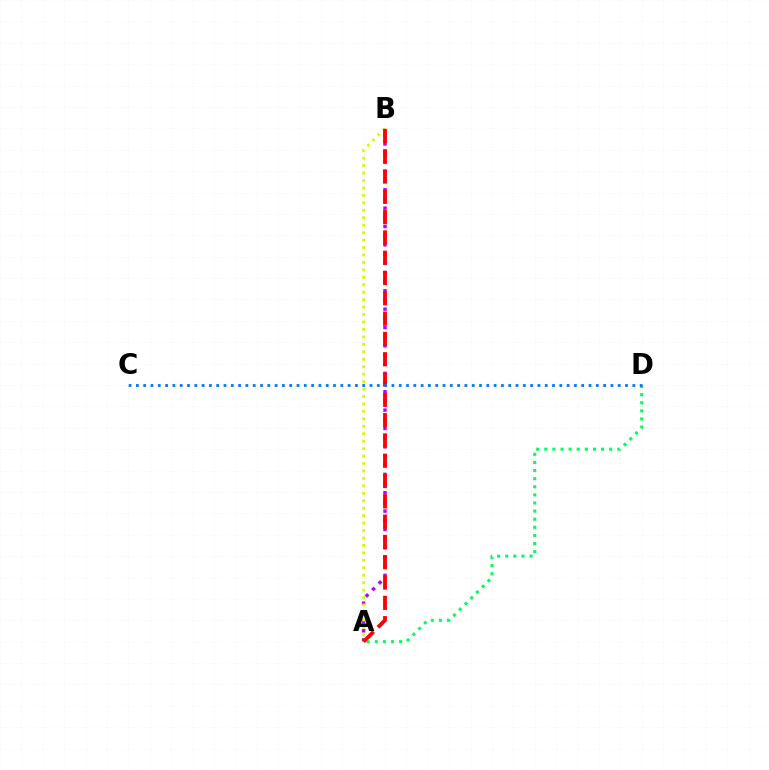{('A', 'B'): [{'color': '#b900ff', 'line_style': 'dotted', 'thickness': 2.49}, {'color': '#d1ff00', 'line_style': 'dotted', 'thickness': 2.02}, {'color': '#ff0000', 'line_style': 'dashed', 'thickness': 2.76}], ('A', 'D'): [{'color': '#00ff5c', 'line_style': 'dotted', 'thickness': 2.2}], ('C', 'D'): [{'color': '#0074ff', 'line_style': 'dotted', 'thickness': 1.98}]}